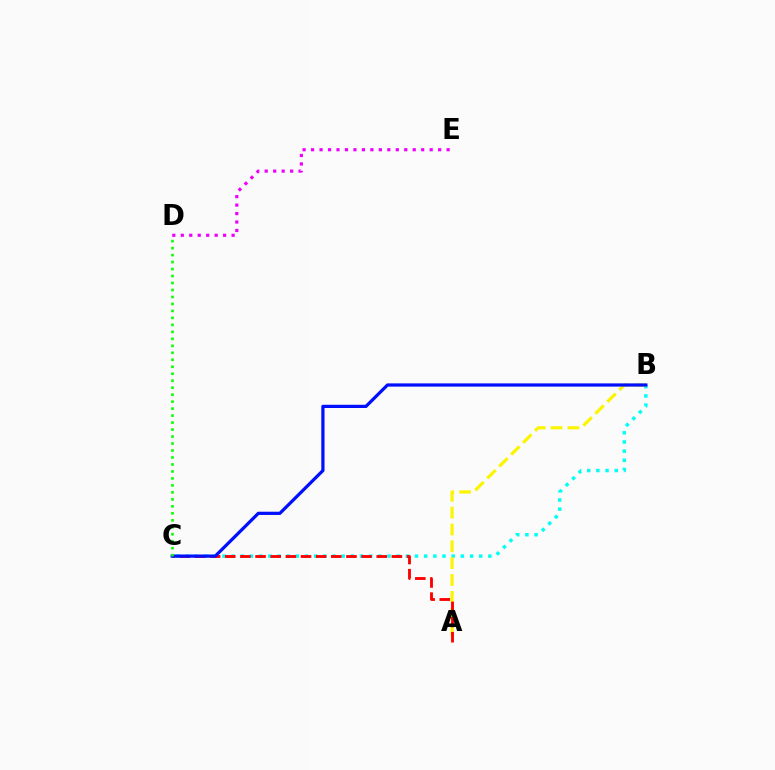{('B', 'C'): [{'color': '#00fff6', 'line_style': 'dotted', 'thickness': 2.49}, {'color': '#0010ff', 'line_style': 'solid', 'thickness': 2.33}], ('D', 'E'): [{'color': '#ee00ff', 'line_style': 'dotted', 'thickness': 2.3}], ('A', 'B'): [{'color': '#fcf500', 'line_style': 'dashed', 'thickness': 2.29}], ('A', 'C'): [{'color': '#ff0000', 'line_style': 'dashed', 'thickness': 2.06}], ('C', 'D'): [{'color': '#08ff00', 'line_style': 'dotted', 'thickness': 1.9}]}